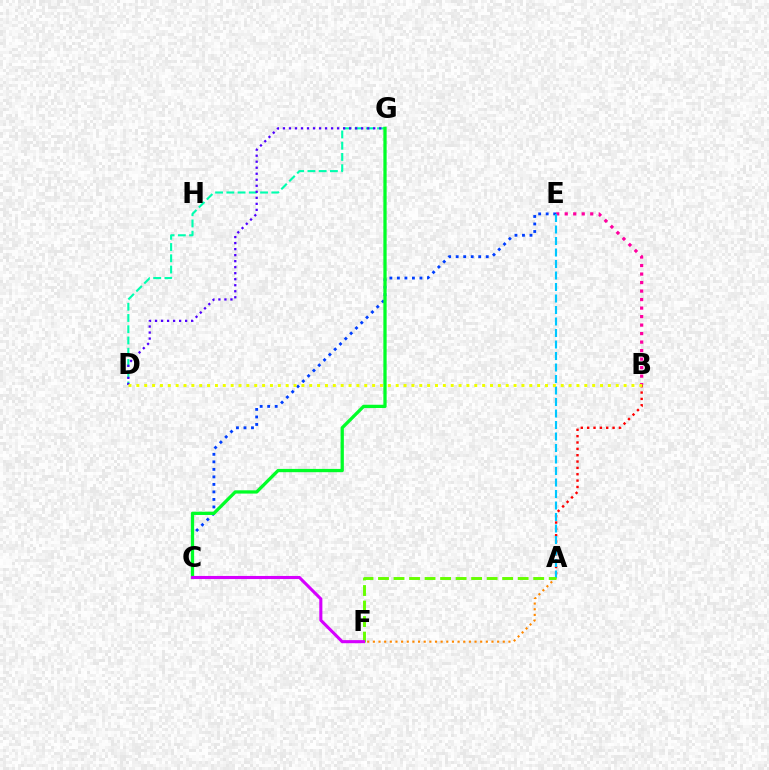{('B', 'E'): [{'color': '#ff00a0', 'line_style': 'dotted', 'thickness': 2.31}], ('A', 'F'): [{'color': '#ff8800', 'line_style': 'dotted', 'thickness': 1.53}, {'color': '#66ff00', 'line_style': 'dashed', 'thickness': 2.11}], ('D', 'G'): [{'color': '#00ffaf', 'line_style': 'dashed', 'thickness': 1.53}, {'color': '#4f00ff', 'line_style': 'dotted', 'thickness': 1.63}], ('A', 'B'): [{'color': '#ff0000', 'line_style': 'dotted', 'thickness': 1.73}], ('C', 'E'): [{'color': '#003fff', 'line_style': 'dotted', 'thickness': 2.04}], ('A', 'E'): [{'color': '#00c7ff', 'line_style': 'dashed', 'thickness': 1.56}], ('C', 'G'): [{'color': '#00ff27', 'line_style': 'solid', 'thickness': 2.36}], ('B', 'D'): [{'color': '#eeff00', 'line_style': 'dotted', 'thickness': 2.14}], ('C', 'F'): [{'color': '#d600ff', 'line_style': 'solid', 'thickness': 2.22}]}